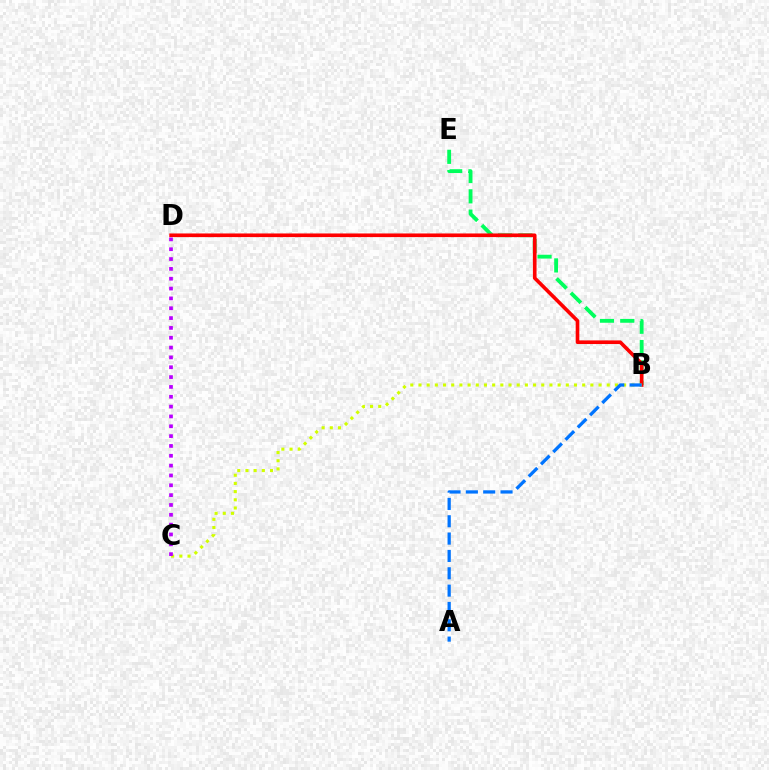{('B', 'E'): [{'color': '#00ff5c', 'line_style': 'dashed', 'thickness': 2.76}], ('B', 'D'): [{'color': '#ff0000', 'line_style': 'solid', 'thickness': 2.62}], ('B', 'C'): [{'color': '#d1ff00', 'line_style': 'dotted', 'thickness': 2.22}], ('A', 'B'): [{'color': '#0074ff', 'line_style': 'dashed', 'thickness': 2.36}], ('C', 'D'): [{'color': '#b900ff', 'line_style': 'dotted', 'thickness': 2.67}]}